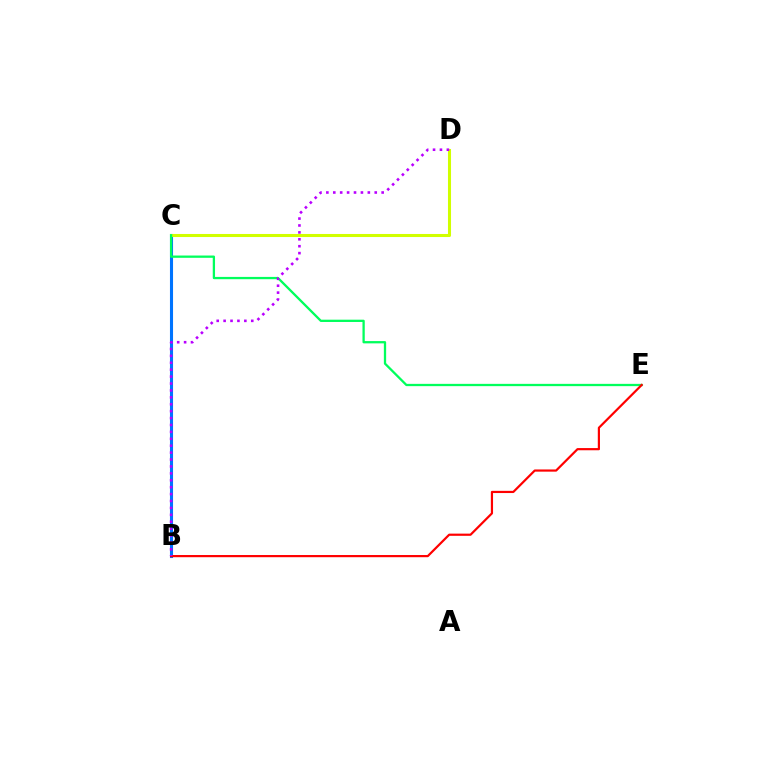{('B', 'C'): [{'color': '#0074ff', 'line_style': 'solid', 'thickness': 2.22}], ('C', 'D'): [{'color': '#d1ff00', 'line_style': 'solid', 'thickness': 2.2}], ('C', 'E'): [{'color': '#00ff5c', 'line_style': 'solid', 'thickness': 1.65}], ('B', 'E'): [{'color': '#ff0000', 'line_style': 'solid', 'thickness': 1.58}], ('B', 'D'): [{'color': '#b900ff', 'line_style': 'dotted', 'thickness': 1.88}]}